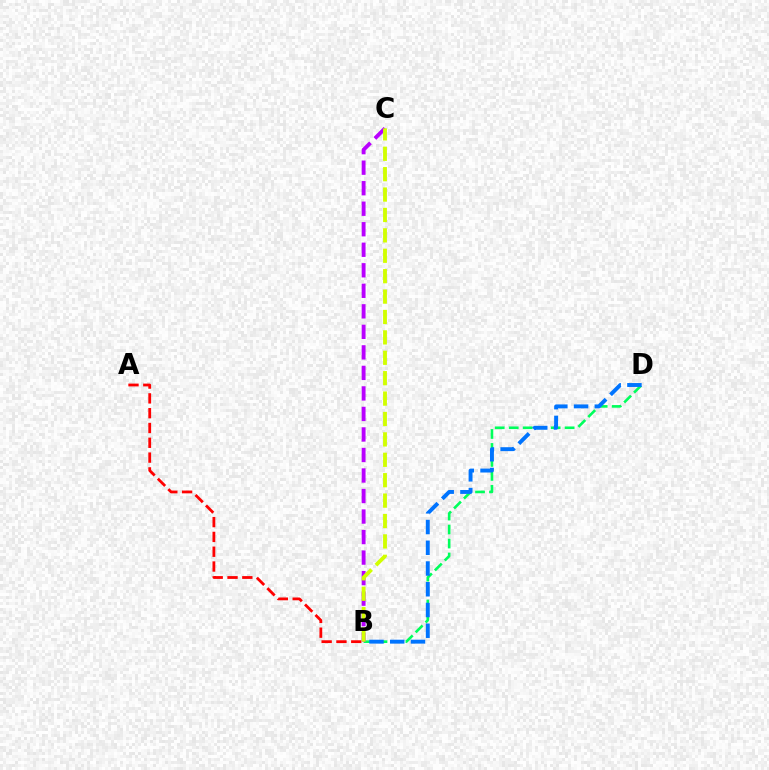{('A', 'B'): [{'color': '#ff0000', 'line_style': 'dashed', 'thickness': 2.01}], ('B', 'D'): [{'color': '#00ff5c', 'line_style': 'dashed', 'thickness': 1.9}, {'color': '#0074ff', 'line_style': 'dashed', 'thickness': 2.82}], ('B', 'C'): [{'color': '#b900ff', 'line_style': 'dashed', 'thickness': 2.79}, {'color': '#d1ff00', 'line_style': 'dashed', 'thickness': 2.77}]}